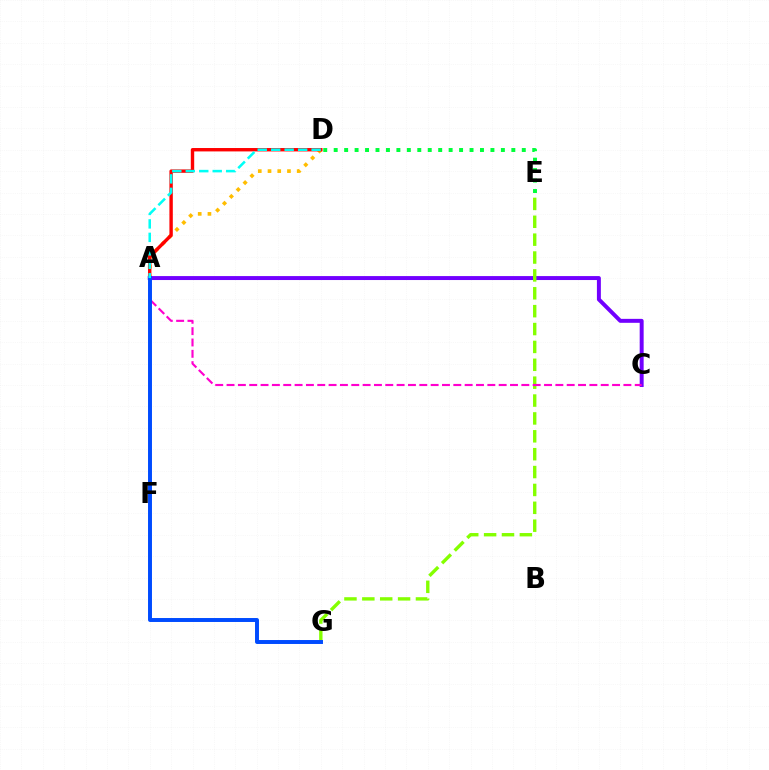{('A', 'D'): [{'color': '#ffbd00', 'line_style': 'dotted', 'thickness': 2.64}, {'color': '#ff0000', 'line_style': 'solid', 'thickness': 2.44}, {'color': '#00fff6', 'line_style': 'dashed', 'thickness': 1.83}], ('D', 'E'): [{'color': '#00ff39', 'line_style': 'dotted', 'thickness': 2.84}], ('A', 'C'): [{'color': '#7200ff', 'line_style': 'solid', 'thickness': 2.85}, {'color': '#ff00cf', 'line_style': 'dashed', 'thickness': 1.54}], ('E', 'G'): [{'color': '#84ff00', 'line_style': 'dashed', 'thickness': 2.43}], ('A', 'G'): [{'color': '#004bff', 'line_style': 'solid', 'thickness': 2.84}]}